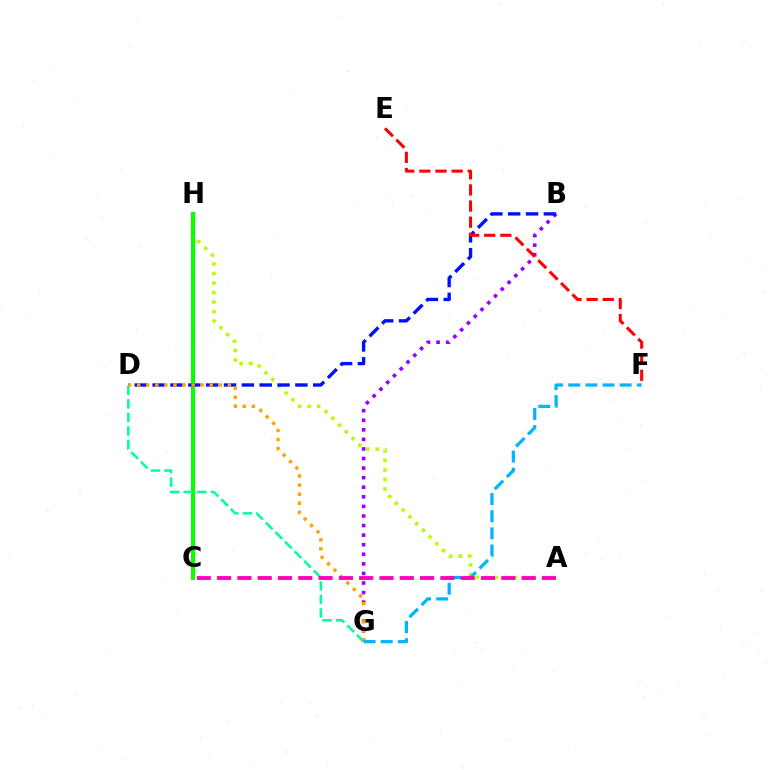{('A', 'H'): [{'color': '#b3ff00', 'line_style': 'dotted', 'thickness': 2.59}], ('C', 'H'): [{'color': '#08ff00', 'line_style': 'solid', 'thickness': 2.97}], ('B', 'G'): [{'color': '#9b00ff', 'line_style': 'dotted', 'thickness': 2.6}], ('B', 'D'): [{'color': '#0010ff', 'line_style': 'dashed', 'thickness': 2.42}], ('D', 'G'): [{'color': '#00ff9d', 'line_style': 'dashed', 'thickness': 1.84}, {'color': '#ffa500', 'line_style': 'dotted', 'thickness': 2.46}], ('E', 'F'): [{'color': '#ff0000', 'line_style': 'dashed', 'thickness': 2.19}], ('F', 'G'): [{'color': '#00b5ff', 'line_style': 'dashed', 'thickness': 2.33}], ('A', 'C'): [{'color': '#ff00bd', 'line_style': 'dashed', 'thickness': 2.76}]}